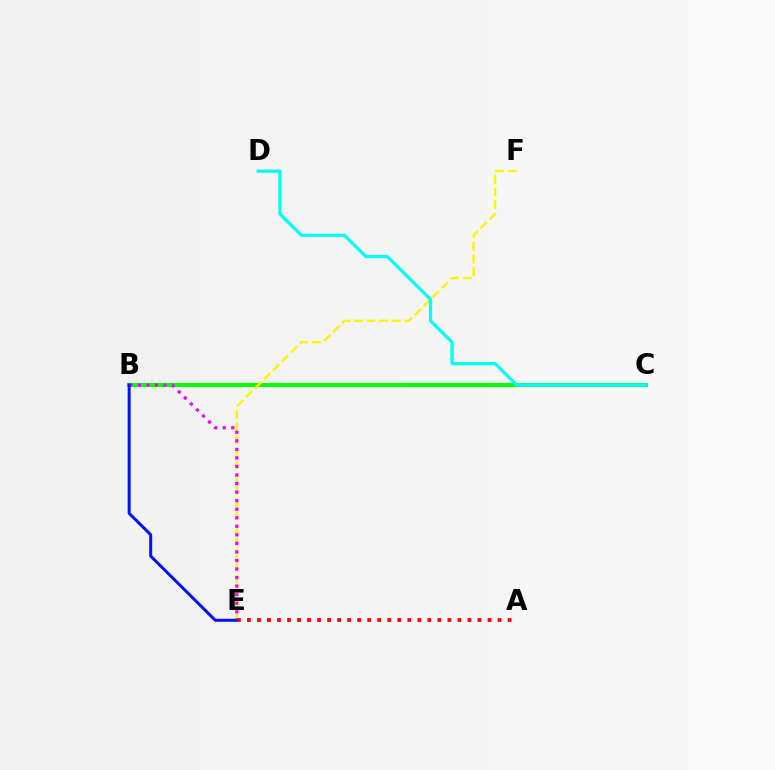{('B', 'C'): [{'color': '#08ff00', 'line_style': 'solid', 'thickness': 2.96}], ('E', 'F'): [{'color': '#fcf500', 'line_style': 'dashed', 'thickness': 1.72}], ('B', 'E'): [{'color': '#ee00ff', 'line_style': 'dotted', 'thickness': 2.32}, {'color': '#0010ff', 'line_style': 'solid', 'thickness': 2.16}], ('A', 'E'): [{'color': '#ff0000', 'line_style': 'dotted', 'thickness': 2.72}], ('C', 'D'): [{'color': '#00fff6', 'line_style': 'solid', 'thickness': 2.34}]}